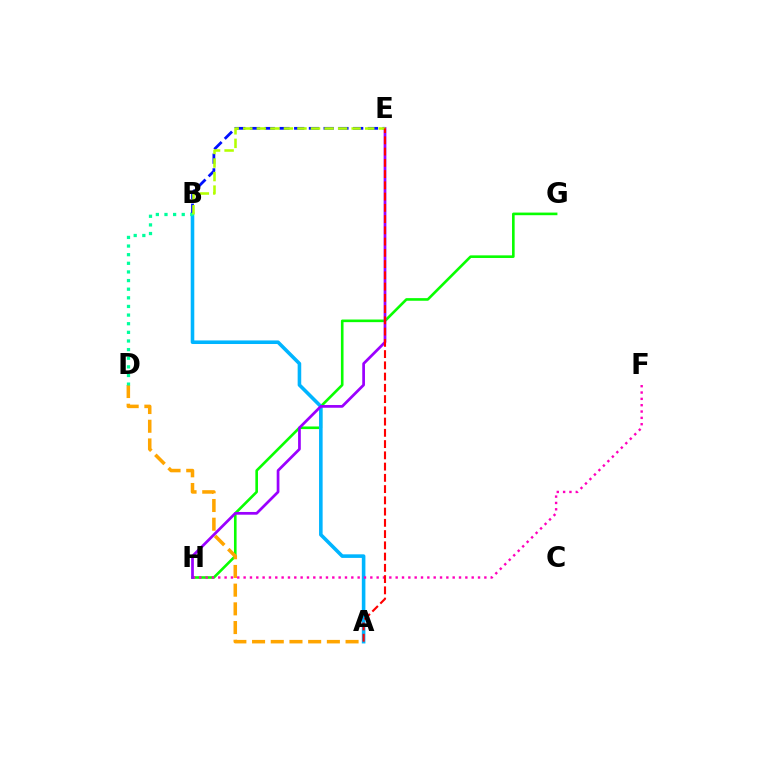{('G', 'H'): [{'color': '#08ff00', 'line_style': 'solid', 'thickness': 1.89}], ('A', 'B'): [{'color': '#00b5ff', 'line_style': 'solid', 'thickness': 2.58}], ('A', 'D'): [{'color': '#ffa500', 'line_style': 'dashed', 'thickness': 2.54}], ('B', 'E'): [{'color': '#0010ff', 'line_style': 'dashed', 'thickness': 2.0}, {'color': '#b3ff00', 'line_style': 'dashed', 'thickness': 1.84}], ('B', 'D'): [{'color': '#00ff9d', 'line_style': 'dotted', 'thickness': 2.34}], ('F', 'H'): [{'color': '#ff00bd', 'line_style': 'dotted', 'thickness': 1.72}], ('E', 'H'): [{'color': '#9b00ff', 'line_style': 'solid', 'thickness': 1.96}], ('A', 'E'): [{'color': '#ff0000', 'line_style': 'dashed', 'thickness': 1.53}]}